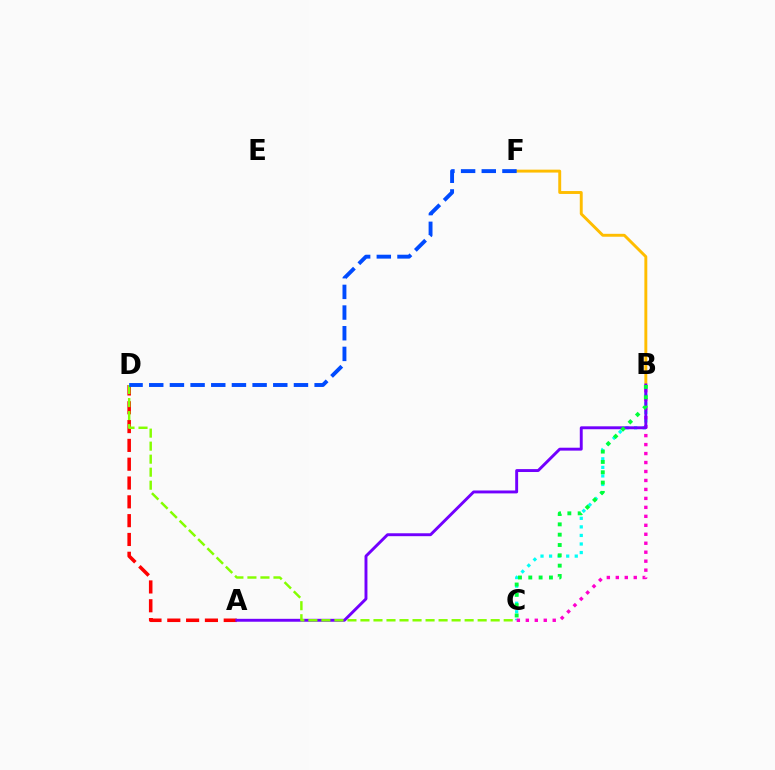{('B', 'F'): [{'color': '#ffbd00', 'line_style': 'solid', 'thickness': 2.1}], ('B', 'C'): [{'color': '#00fff6', 'line_style': 'dotted', 'thickness': 2.33}, {'color': '#ff00cf', 'line_style': 'dotted', 'thickness': 2.44}, {'color': '#00ff39', 'line_style': 'dotted', 'thickness': 2.8}], ('A', 'D'): [{'color': '#ff0000', 'line_style': 'dashed', 'thickness': 2.56}], ('A', 'B'): [{'color': '#7200ff', 'line_style': 'solid', 'thickness': 2.1}], ('C', 'D'): [{'color': '#84ff00', 'line_style': 'dashed', 'thickness': 1.77}], ('D', 'F'): [{'color': '#004bff', 'line_style': 'dashed', 'thickness': 2.81}]}